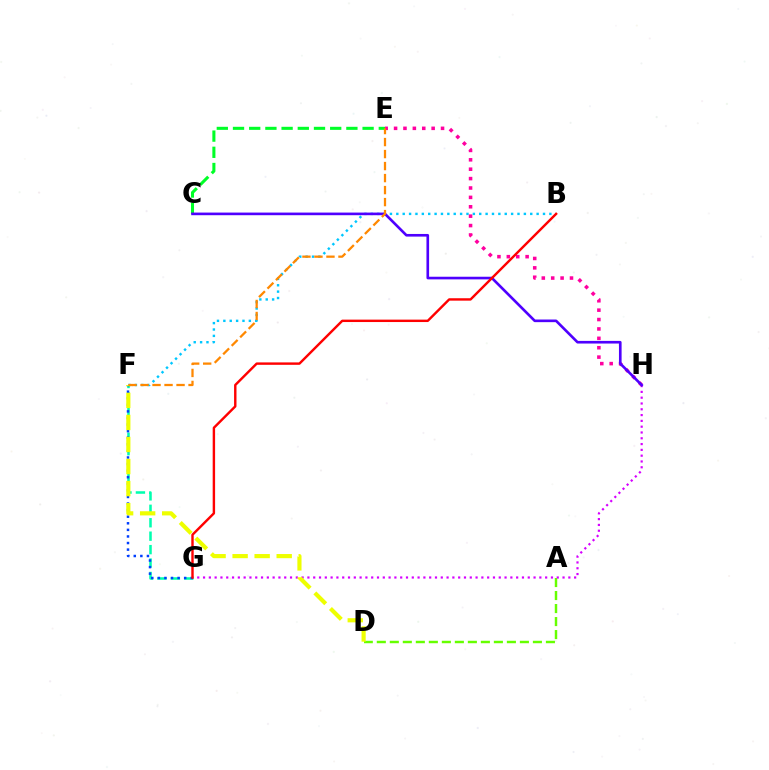{('A', 'D'): [{'color': '#66ff00', 'line_style': 'dashed', 'thickness': 1.77}], ('G', 'H'): [{'color': '#d600ff', 'line_style': 'dotted', 'thickness': 1.58}], ('B', 'F'): [{'color': '#00c7ff', 'line_style': 'dotted', 'thickness': 1.73}], ('F', 'G'): [{'color': '#00ffaf', 'line_style': 'dashed', 'thickness': 1.83}, {'color': '#003fff', 'line_style': 'dotted', 'thickness': 1.79}], ('C', 'E'): [{'color': '#00ff27', 'line_style': 'dashed', 'thickness': 2.2}], ('E', 'H'): [{'color': '#ff00a0', 'line_style': 'dotted', 'thickness': 2.55}], ('C', 'H'): [{'color': '#4f00ff', 'line_style': 'solid', 'thickness': 1.9}], ('B', 'G'): [{'color': '#ff0000', 'line_style': 'solid', 'thickness': 1.74}], ('D', 'F'): [{'color': '#eeff00', 'line_style': 'dashed', 'thickness': 2.99}], ('E', 'F'): [{'color': '#ff8800', 'line_style': 'dashed', 'thickness': 1.63}]}